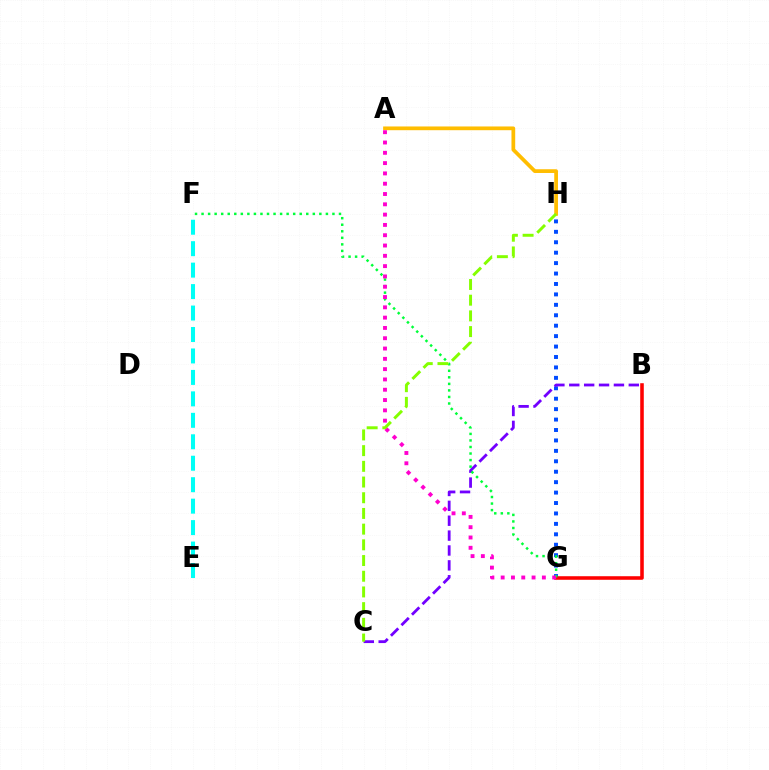{('G', 'H'): [{'color': '#004bff', 'line_style': 'dotted', 'thickness': 2.83}], ('B', 'C'): [{'color': '#7200ff', 'line_style': 'dashed', 'thickness': 2.02}], ('B', 'G'): [{'color': '#ff0000', 'line_style': 'solid', 'thickness': 2.56}], ('F', 'G'): [{'color': '#00ff39', 'line_style': 'dotted', 'thickness': 1.78}], ('A', 'H'): [{'color': '#ffbd00', 'line_style': 'solid', 'thickness': 2.69}], ('E', 'F'): [{'color': '#00fff6', 'line_style': 'dashed', 'thickness': 2.91}], ('A', 'G'): [{'color': '#ff00cf', 'line_style': 'dotted', 'thickness': 2.8}], ('C', 'H'): [{'color': '#84ff00', 'line_style': 'dashed', 'thickness': 2.13}]}